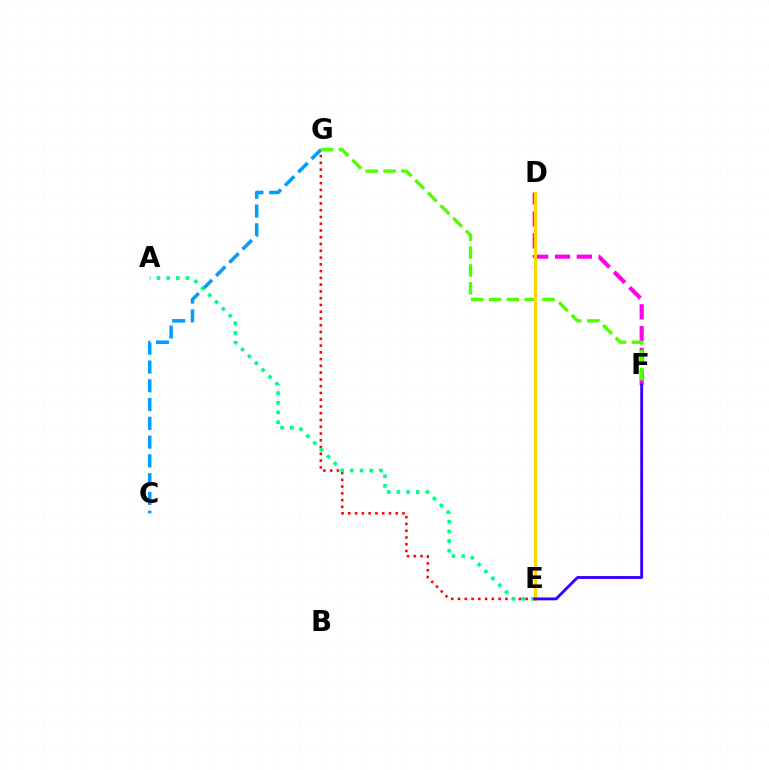{('E', 'G'): [{'color': '#ff0000', 'line_style': 'dotted', 'thickness': 1.84}], ('C', 'G'): [{'color': '#009eff', 'line_style': 'dashed', 'thickness': 2.55}], ('A', 'E'): [{'color': '#00ff86', 'line_style': 'dotted', 'thickness': 2.64}], ('D', 'F'): [{'color': '#ff00ed', 'line_style': 'dashed', 'thickness': 2.97}], ('F', 'G'): [{'color': '#4fff00', 'line_style': 'dashed', 'thickness': 2.42}], ('D', 'E'): [{'color': '#ffd500', 'line_style': 'solid', 'thickness': 2.23}], ('E', 'F'): [{'color': '#3700ff', 'line_style': 'solid', 'thickness': 2.08}]}